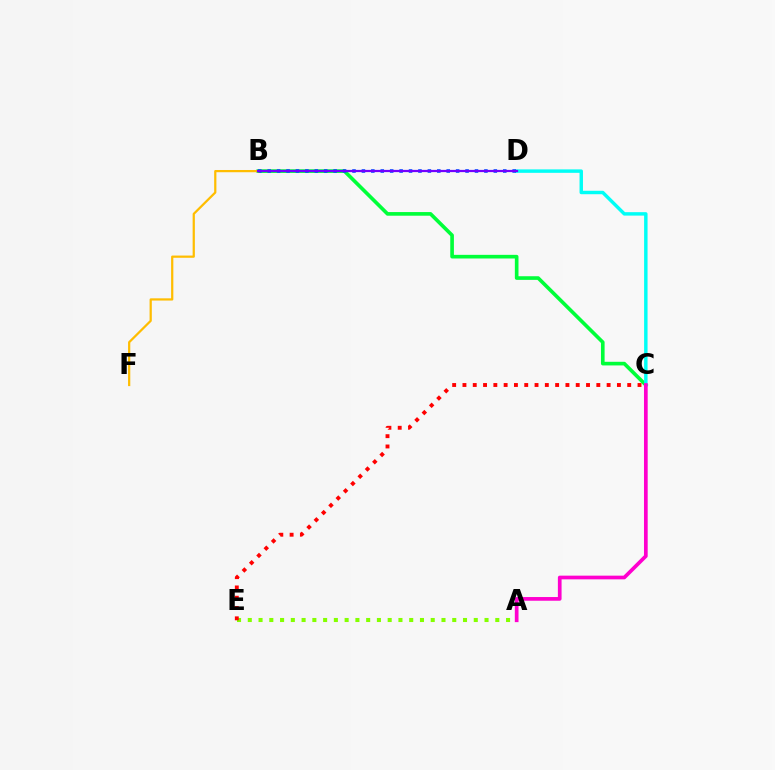{('B', 'C'): [{'color': '#00ff39', 'line_style': 'solid', 'thickness': 2.62}], ('A', 'E'): [{'color': '#84ff00', 'line_style': 'dotted', 'thickness': 2.92}], ('C', 'D'): [{'color': '#00fff6', 'line_style': 'solid', 'thickness': 2.48}], ('C', 'E'): [{'color': '#ff0000', 'line_style': 'dotted', 'thickness': 2.8}], ('B', 'D'): [{'color': '#004bff', 'line_style': 'dotted', 'thickness': 2.56}, {'color': '#7200ff', 'line_style': 'solid', 'thickness': 1.59}], ('A', 'C'): [{'color': '#ff00cf', 'line_style': 'solid', 'thickness': 2.66}], ('B', 'F'): [{'color': '#ffbd00', 'line_style': 'solid', 'thickness': 1.61}]}